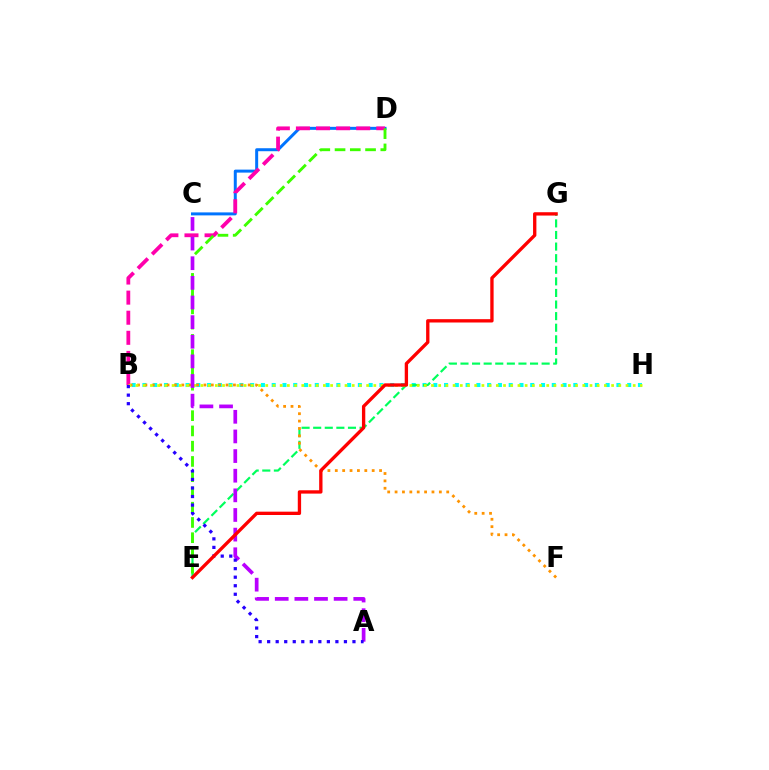{('B', 'H'): [{'color': '#00fff6', 'line_style': 'dotted', 'thickness': 2.93}, {'color': '#d1ff00', 'line_style': 'dotted', 'thickness': 1.96}], ('C', 'D'): [{'color': '#0074ff', 'line_style': 'solid', 'thickness': 2.15}], ('E', 'G'): [{'color': '#00ff5c', 'line_style': 'dashed', 'thickness': 1.57}, {'color': '#ff0000', 'line_style': 'solid', 'thickness': 2.4}], ('B', 'D'): [{'color': '#ff00ac', 'line_style': 'dashed', 'thickness': 2.73}], ('B', 'F'): [{'color': '#ff9400', 'line_style': 'dotted', 'thickness': 2.0}], ('D', 'E'): [{'color': '#3dff00', 'line_style': 'dashed', 'thickness': 2.07}], ('A', 'C'): [{'color': '#b900ff', 'line_style': 'dashed', 'thickness': 2.67}], ('A', 'B'): [{'color': '#2500ff', 'line_style': 'dotted', 'thickness': 2.32}]}